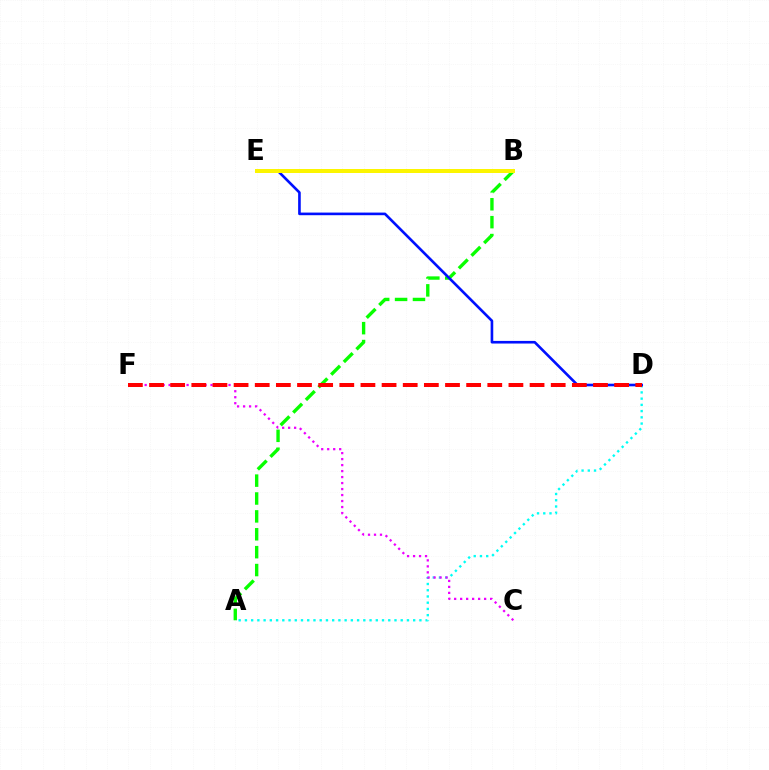{('A', 'B'): [{'color': '#08ff00', 'line_style': 'dashed', 'thickness': 2.43}], ('A', 'D'): [{'color': '#00fff6', 'line_style': 'dotted', 'thickness': 1.69}], ('D', 'E'): [{'color': '#0010ff', 'line_style': 'solid', 'thickness': 1.89}], ('C', 'F'): [{'color': '#ee00ff', 'line_style': 'dotted', 'thickness': 1.63}], ('D', 'F'): [{'color': '#ff0000', 'line_style': 'dashed', 'thickness': 2.87}], ('B', 'E'): [{'color': '#fcf500', 'line_style': 'solid', 'thickness': 2.88}]}